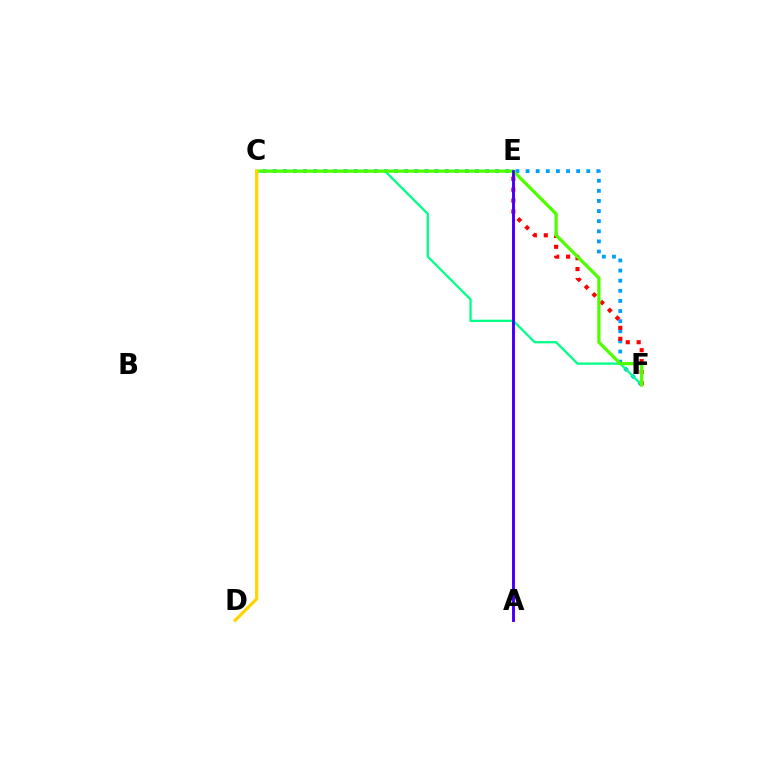{('C', 'F'): [{'color': '#009eff', 'line_style': 'dotted', 'thickness': 2.75}, {'color': '#00ff86', 'line_style': 'solid', 'thickness': 1.64}, {'color': '#4fff00', 'line_style': 'solid', 'thickness': 2.35}], ('E', 'F'): [{'color': '#ff0000', 'line_style': 'dotted', 'thickness': 2.97}], ('A', 'E'): [{'color': '#ff00ed', 'line_style': 'solid', 'thickness': 2.07}, {'color': '#3700ff', 'line_style': 'solid', 'thickness': 1.92}], ('C', 'D'): [{'color': '#ffd500', 'line_style': 'solid', 'thickness': 2.32}]}